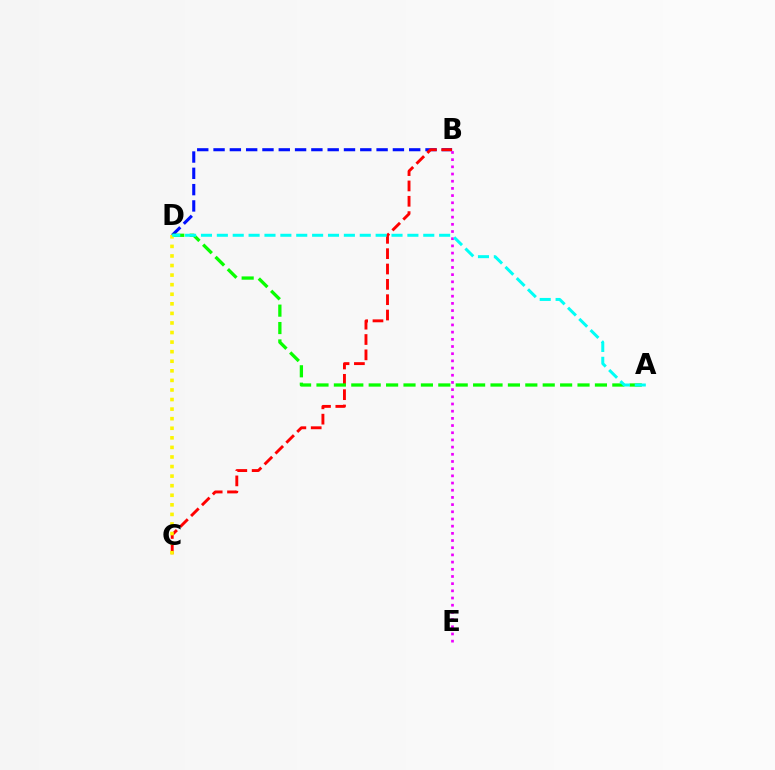{('B', 'D'): [{'color': '#0010ff', 'line_style': 'dashed', 'thickness': 2.21}], ('B', 'C'): [{'color': '#ff0000', 'line_style': 'dashed', 'thickness': 2.08}], ('A', 'D'): [{'color': '#08ff00', 'line_style': 'dashed', 'thickness': 2.36}, {'color': '#00fff6', 'line_style': 'dashed', 'thickness': 2.16}], ('C', 'D'): [{'color': '#fcf500', 'line_style': 'dotted', 'thickness': 2.6}], ('B', 'E'): [{'color': '#ee00ff', 'line_style': 'dotted', 'thickness': 1.95}]}